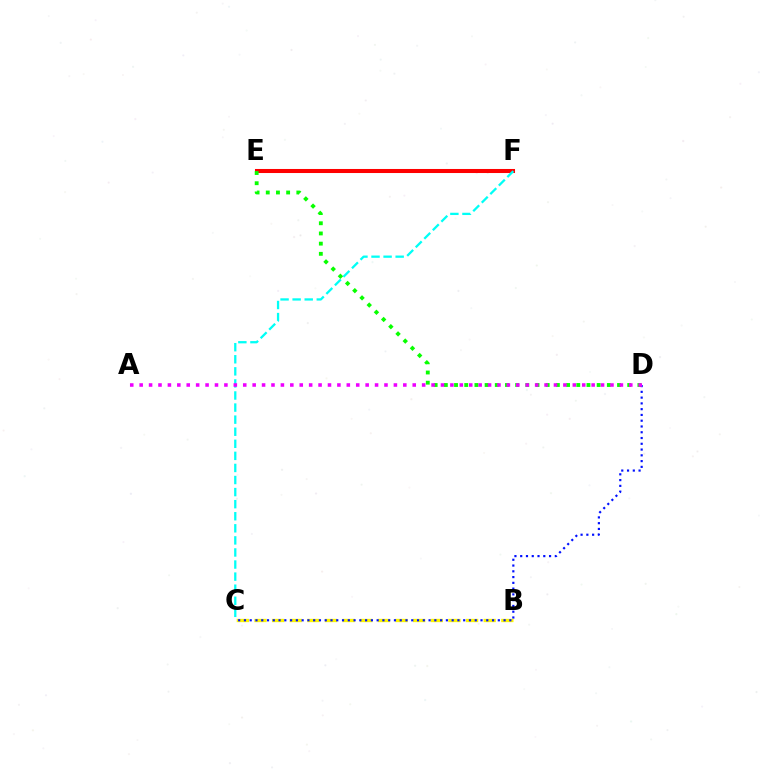{('E', 'F'): [{'color': '#ff0000', 'line_style': 'solid', 'thickness': 2.91}], ('B', 'C'): [{'color': '#fcf500', 'line_style': 'dashed', 'thickness': 2.4}], ('C', 'F'): [{'color': '#00fff6', 'line_style': 'dashed', 'thickness': 1.64}], ('D', 'E'): [{'color': '#08ff00', 'line_style': 'dotted', 'thickness': 2.77}], ('C', 'D'): [{'color': '#0010ff', 'line_style': 'dotted', 'thickness': 1.57}], ('A', 'D'): [{'color': '#ee00ff', 'line_style': 'dotted', 'thickness': 2.56}]}